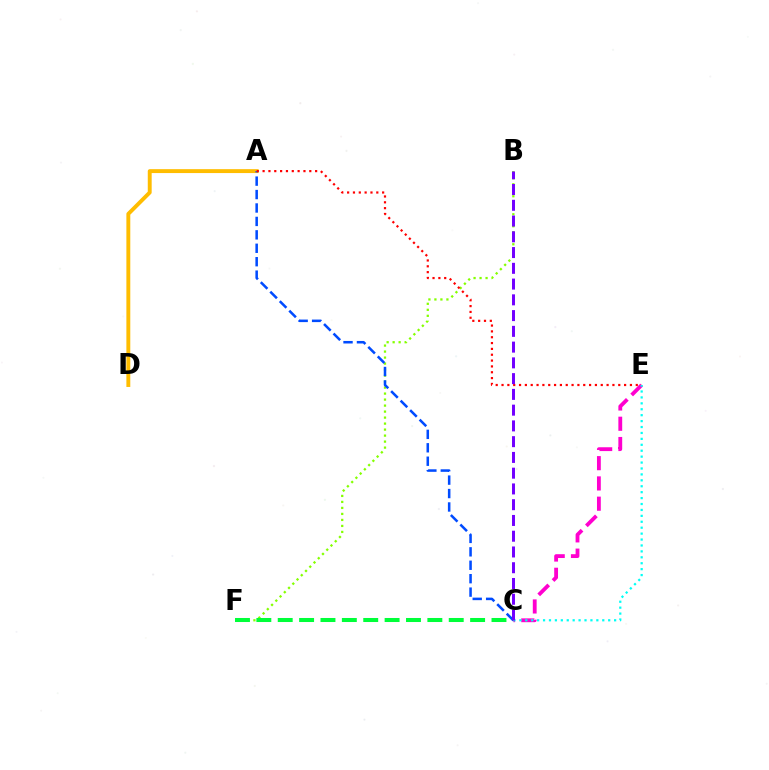{('C', 'E'): [{'color': '#ff00cf', 'line_style': 'dashed', 'thickness': 2.75}, {'color': '#00fff6', 'line_style': 'dotted', 'thickness': 1.61}], ('B', 'F'): [{'color': '#84ff00', 'line_style': 'dotted', 'thickness': 1.63}], ('A', 'D'): [{'color': '#ffbd00', 'line_style': 'solid', 'thickness': 2.81}], ('C', 'F'): [{'color': '#00ff39', 'line_style': 'dashed', 'thickness': 2.9}], ('A', 'C'): [{'color': '#004bff', 'line_style': 'dashed', 'thickness': 1.82}], ('A', 'E'): [{'color': '#ff0000', 'line_style': 'dotted', 'thickness': 1.59}], ('B', 'C'): [{'color': '#7200ff', 'line_style': 'dashed', 'thickness': 2.14}]}